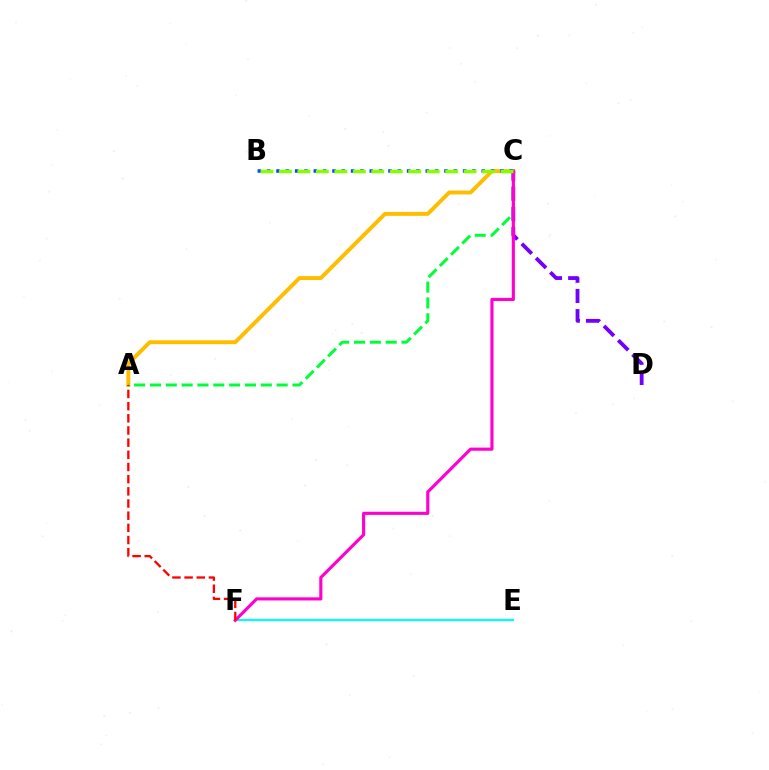{('A', 'C'): [{'color': '#ffbd00', 'line_style': 'solid', 'thickness': 2.83}, {'color': '#00ff39', 'line_style': 'dashed', 'thickness': 2.15}], ('E', 'F'): [{'color': '#00fff6', 'line_style': 'solid', 'thickness': 1.58}], ('B', 'C'): [{'color': '#004bff', 'line_style': 'dotted', 'thickness': 2.54}, {'color': '#84ff00', 'line_style': 'dashed', 'thickness': 2.51}], ('C', 'D'): [{'color': '#7200ff', 'line_style': 'dashed', 'thickness': 2.74}], ('C', 'F'): [{'color': '#ff00cf', 'line_style': 'solid', 'thickness': 2.26}], ('A', 'F'): [{'color': '#ff0000', 'line_style': 'dashed', 'thickness': 1.65}]}